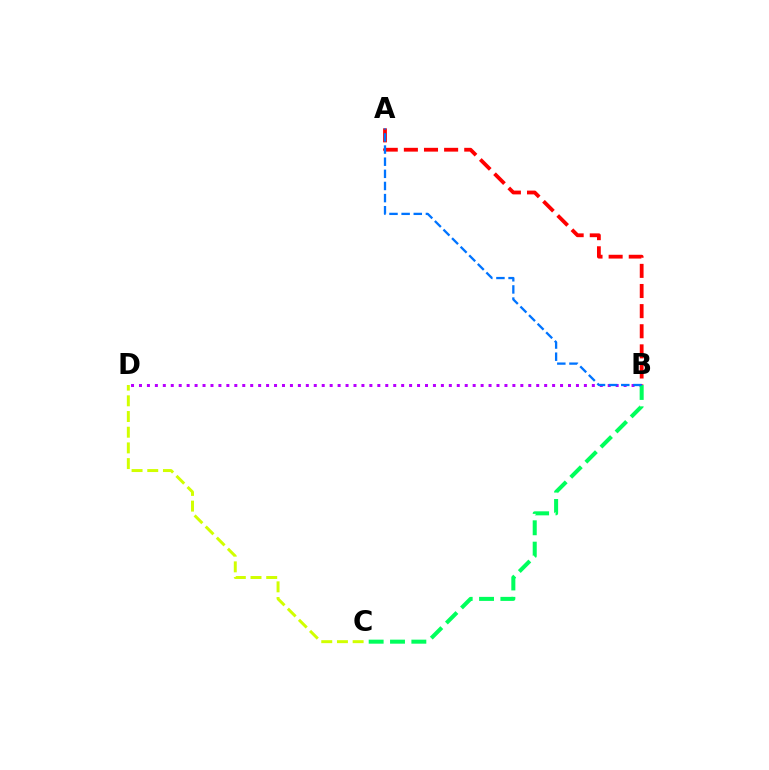{('B', 'D'): [{'color': '#b900ff', 'line_style': 'dotted', 'thickness': 2.16}], ('B', 'C'): [{'color': '#00ff5c', 'line_style': 'dashed', 'thickness': 2.9}], ('A', 'B'): [{'color': '#ff0000', 'line_style': 'dashed', 'thickness': 2.73}, {'color': '#0074ff', 'line_style': 'dashed', 'thickness': 1.65}], ('C', 'D'): [{'color': '#d1ff00', 'line_style': 'dashed', 'thickness': 2.13}]}